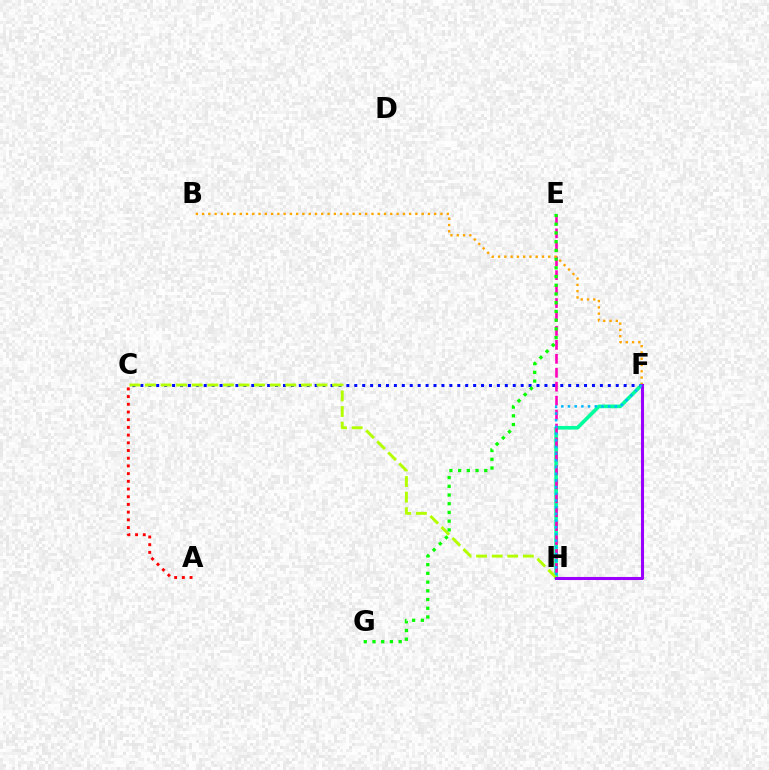{('F', 'H'): [{'color': '#00ff9d', 'line_style': 'solid', 'thickness': 2.62}, {'color': '#9b00ff', 'line_style': 'solid', 'thickness': 2.2}, {'color': '#00b5ff', 'line_style': 'dotted', 'thickness': 1.82}], ('C', 'F'): [{'color': '#0010ff', 'line_style': 'dotted', 'thickness': 2.15}], ('A', 'C'): [{'color': '#ff0000', 'line_style': 'dotted', 'thickness': 2.09}], ('E', 'H'): [{'color': '#ff00bd', 'line_style': 'dashed', 'thickness': 1.89}], ('C', 'H'): [{'color': '#b3ff00', 'line_style': 'dashed', 'thickness': 2.12}], ('E', 'G'): [{'color': '#08ff00', 'line_style': 'dotted', 'thickness': 2.37}], ('B', 'F'): [{'color': '#ffa500', 'line_style': 'dotted', 'thickness': 1.7}]}